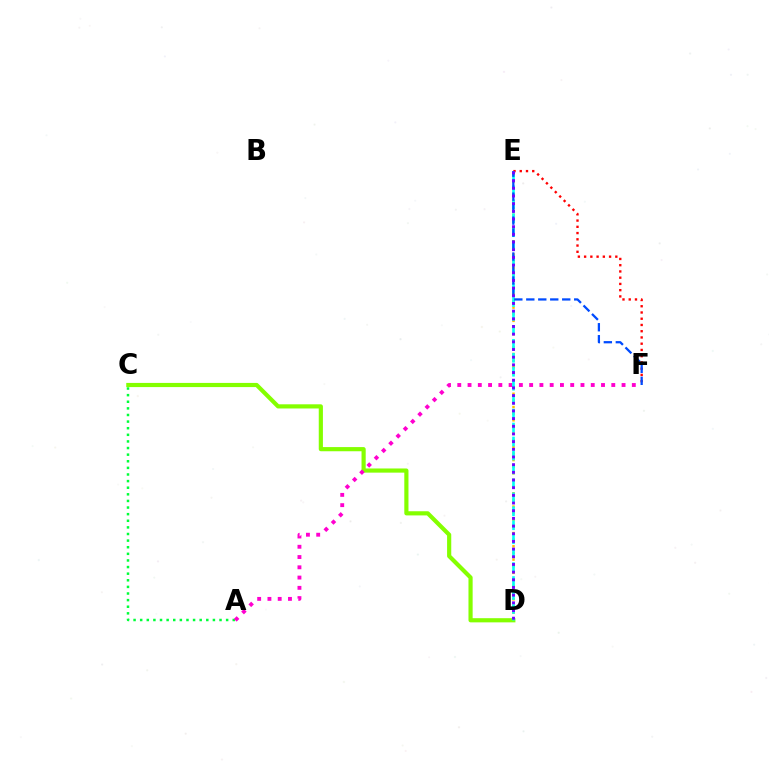{('D', 'E'): [{'color': '#ffbd00', 'line_style': 'dotted', 'thickness': 1.8}, {'color': '#00fff6', 'line_style': 'dashed', 'thickness': 1.9}, {'color': '#7200ff', 'line_style': 'dotted', 'thickness': 2.09}], ('E', 'F'): [{'color': '#ff0000', 'line_style': 'dotted', 'thickness': 1.7}, {'color': '#004bff', 'line_style': 'dashed', 'thickness': 1.63}], ('A', 'C'): [{'color': '#00ff39', 'line_style': 'dotted', 'thickness': 1.8}], ('C', 'D'): [{'color': '#84ff00', 'line_style': 'solid', 'thickness': 3.0}], ('A', 'F'): [{'color': '#ff00cf', 'line_style': 'dotted', 'thickness': 2.79}]}